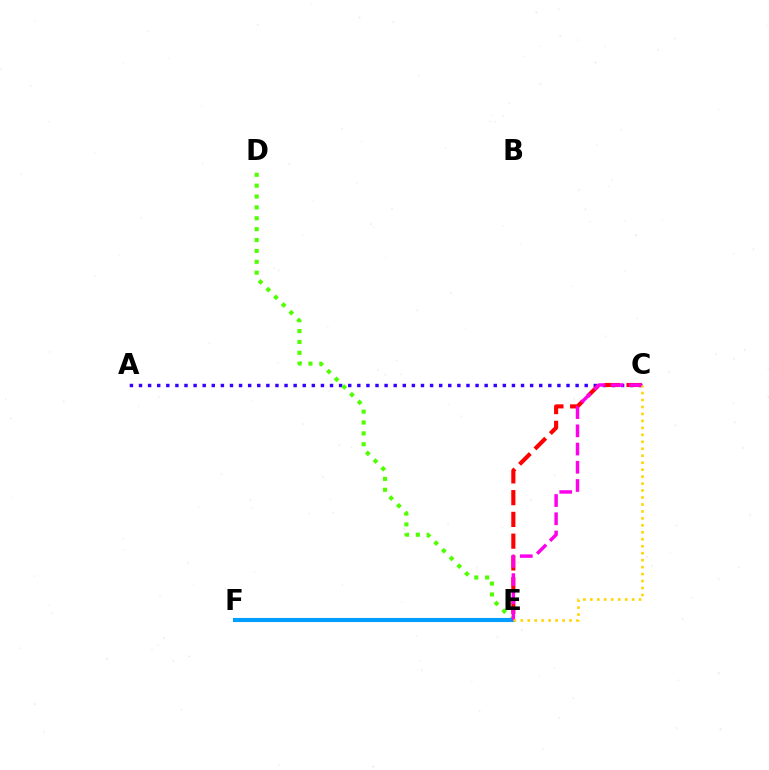{('A', 'C'): [{'color': '#3700ff', 'line_style': 'dotted', 'thickness': 2.47}], ('C', 'E'): [{'color': '#ff0000', 'line_style': 'dashed', 'thickness': 2.96}, {'color': '#ff00ed', 'line_style': 'dashed', 'thickness': 2.48}, {'color': '#ffd500', 'line_style': 'dotted', 'thickness': 1.89}], ('E', 'F'): [{'color': '#00ff86', 'line_style': 'dotted', 'thickness': 1.89}, {'color': '#009eff', 'line_style': 'solid', 'thickness': 2.95}], ('D', 'E'): [{'color': '#4fff00', 'line_style': 'dotted', 'thickness': 2.96}]}